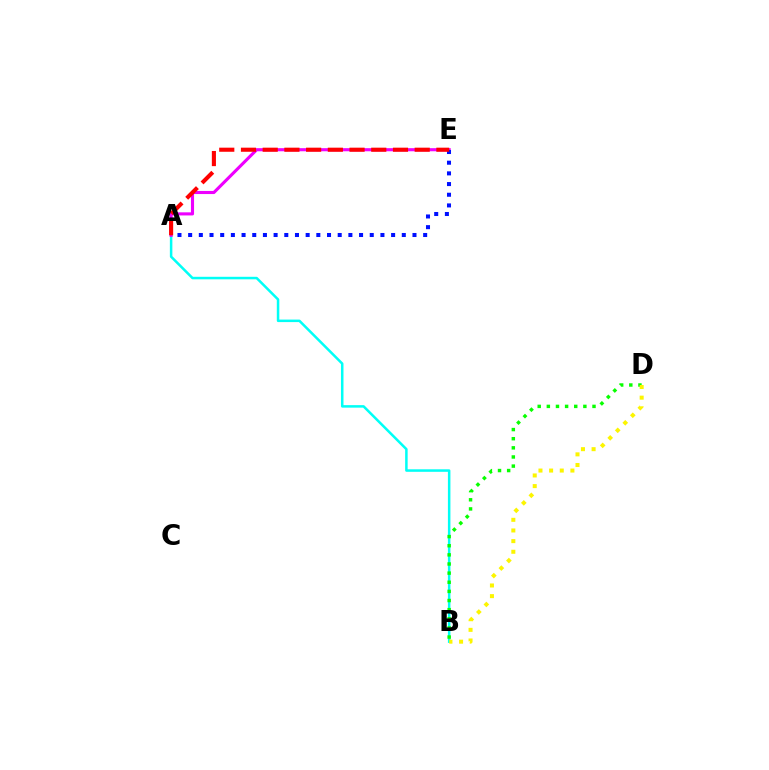{('A', 'B'): [{'color': '#00fff6', 'line_style': 'solid', 'thickness': 1.81}], ('A', 'E'): [{'color': '#ee00ff', 'line_style': 'solid', 'thickness': 2.24}, {'color': '#0010ff', 'line_style': 'dotted', 'thickness': 2.9}, {'color': '#ff0000', 'line_style': 'dashed', 'thickness': 2.95}], ('B', 'D'): [{'color': '#08ff00', 'line_style': 'dotted', 'thickness': 2.48}, {'color': '#fcf500', 'line_style': 'dotted', 'thickness': 2.89}]}